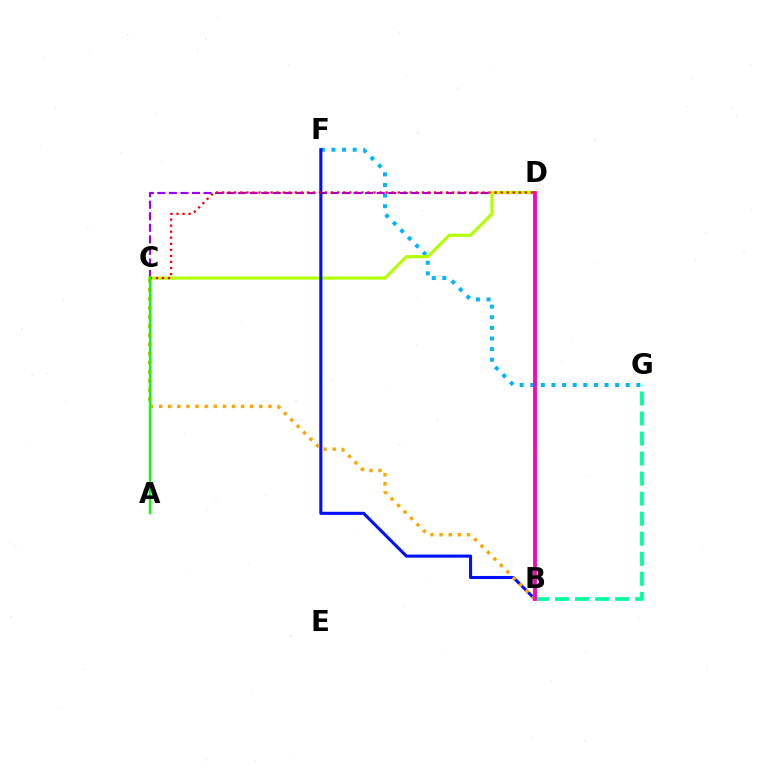{('F', 'G'): [{'color': '#00b5ff', 'line_style': 'dotted', 'thickness': 2.88}], ('C', 'D'): [{'color': '#9b00ff', 'line_style': 'dashed', 'thickness': 1.57}, {'color': '#b3ff00', 'line_style': 'solid', 'thickness': 2.29}, {'color': '#ff0000', 'line_style': 'dotted', 'thickness': 1.64}], ('B', 'F'): [{'color': '#0010ff', 'line_style': 'solid', 'thickness': 2.22}], ('B', 'G'): [{'color': '#00ff9d', 'line_style': 'dashed', 'thickness': 2.72}], ('B', 'C'): [{'color': '#ffa500', 'line_style': 'dotted', 'thickness': 2.48}], ('A', 'C'): [{'color': '#08ff00', 'line_style': 'solid', 'thickness': 1.74}], ('B', 'D'): [{'color': '#ff00bd', 'line_style': 'solid', 'thickness': 2.75}]}